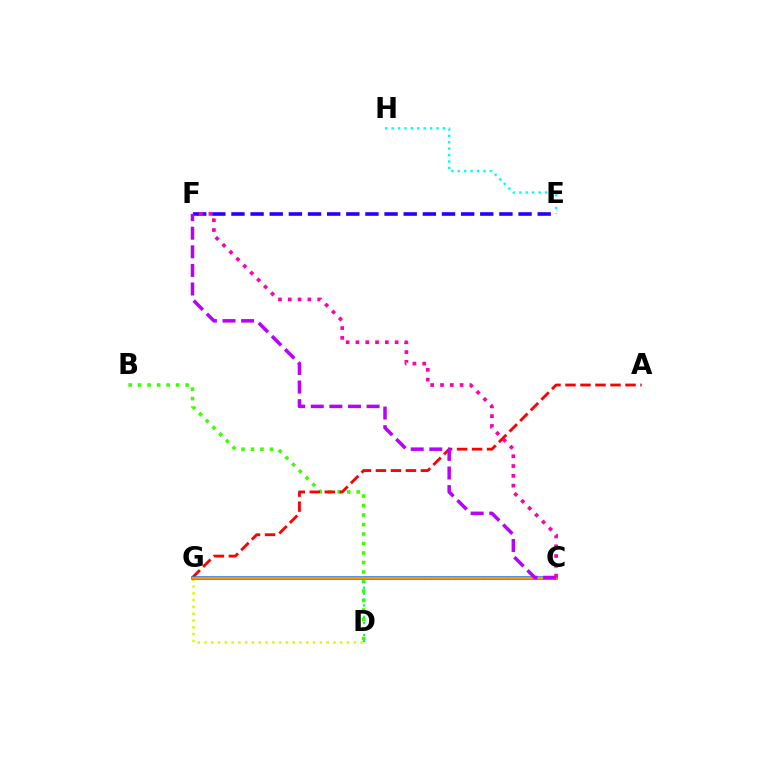{('E', 'H'): [{'color': '#00fff6', 'line_style': 'dotted', 'thickness': 1.74}], ('B', 'D'): [{'color': '#3dff00', 'line_style': 'dotted', 'thickness': 2.58}], ('A', 'G'): [{'color': '#ff0000', 'line_style': 'dashed', 'thickness': 2.04}], ('D', 'G'): [{'color': '#d1ff00', 'line_style': 'dotted', 'thickness': 1.84}], ('E', 'F'): [{'color': '#2500ff', 'line_style': 'dashed', 'thickness': 2.6}], ('C', 'D'): [{'color': '#00ff5c', 'line_style': 'dotted', 'thickness': 1.6}], ('C', 'G'): [{'color': '#0074ff', 'line_style': 'solid', 'thickness': 2.53}, {'color': '#ff9400', 'line_style': 'solid', 'thickness': 1.6}], ('C', 'F'): [{'color': '#ff00ac', 'line_style': 'dotted', 'thickness': 2.66}, {'color': '#b900ff', 'line_style': 'dashed', 'thickness': 2.53}]}